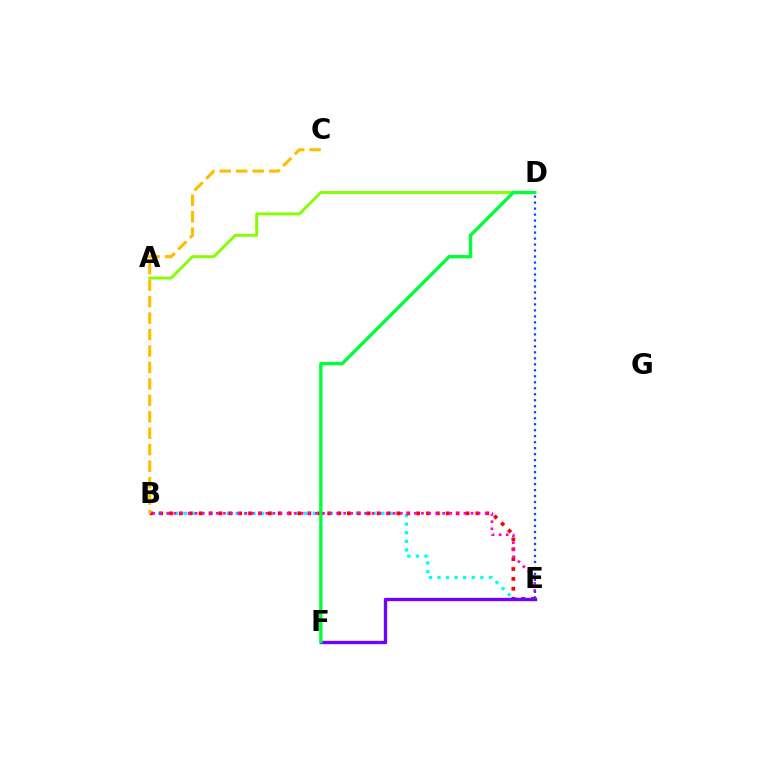{('B', 'E'): [{'color': '#00fff6', 'line_style': 'dotted', 'thickness': 2.33}, {'color': '#ff0000', 'line_style': 'dotted', 'thickness': 2.69}, {'color': '#ff00cf', 'line_style': 'dotted', 'thickness': 1.92}], ('E', 'F'): [{'color': '#7200ff', 'line_style': 'solid', 'thickness': 2.42}], ('A', 'D'): [{'color': '#84ff00', 'line_style': 'solid', 'thickness': 2.08}], ('D', 'F'): [{'color': '#00ff39', 'line_style': 'solid', 'thickness': 2.41}], ('B', 'C'): [{'color': '#ffbd00', 'line_style': 'dashed', 'thickness': 2.24}], ('D', 'E'): [{'color': '#004bff', 'line_style': 'dotted', 'thickness': 1.63}]}